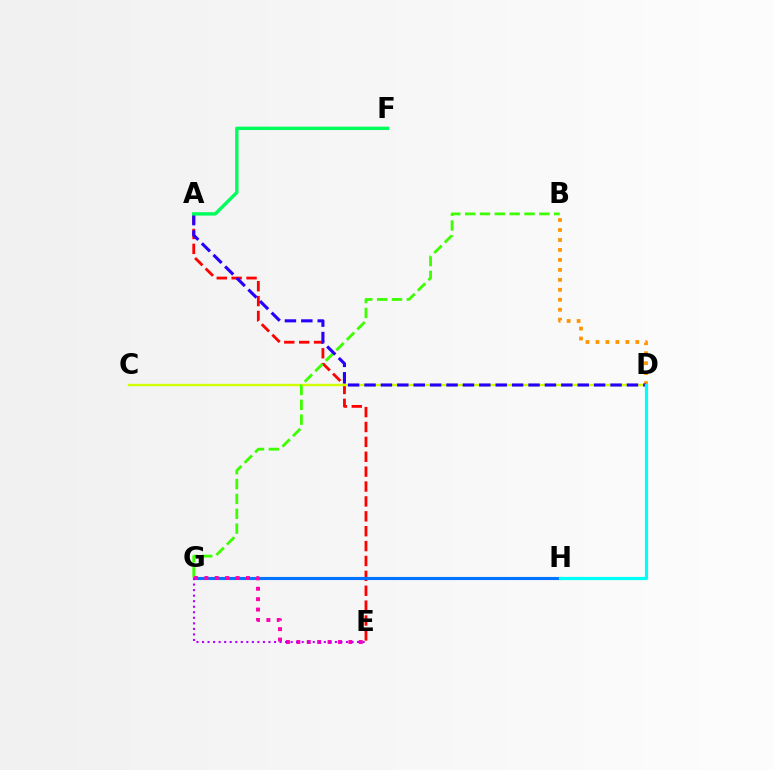{('A', 'E'): [{'color': '#ff0000', 'line_style': 'dashed', 'thickness': 2.02}], ('C', 'D'): [{'color': '#d1ff00', 'line_style': 'solid', 'thickness': 1.7}], ('G', 'H'): [{'color': '#0074ff', 'line_style': 'solid', 'thickness': 2.25}], ('B', 'G'): [{'color': '#3dff00', 'line_style': 'dashed', 'thickness': 2.02}], ('B', 'D'): [{'color': '#ff9400', 'line_style': 'dotted', 'thickness': 2.71}], ('A', 'D'): [{'color': '#2500ff', 'line_style': 'dashed', 'thickness': 2.23}], ('D', 'H'): [{'color': '#00fff6', 'line_style': 'solid', 'thickness': 2.3}], ('E', 'G'): [{'color': '#ff00ac', 'line_style': 'dotted', 'thickness': 2.83}, {'color': '#b900ff', 'line_style': 'dotted', 'thickness': 1.5}], ('A', 'F'): [{'color': '#00ff5c', 'line_style': 'solid', 'thickness': 2.44}]}